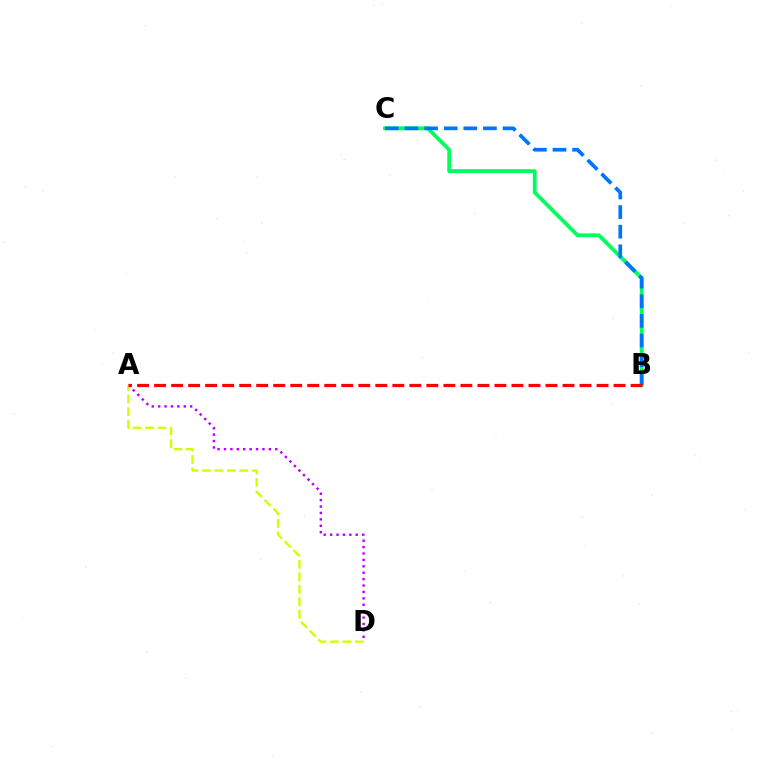{('B', 'C'): [{'color': '#00ff5c', 'line_style': 'solid', 'thickness': 2.72}, {'color': '#0074ff', 'line_style': 'dashed', 'thickness': 2.66}], ('A', 'D'): [{'color': '#b900ff', 'line_style': 'dotted', 'thickness': 1.74}, {'color': '#d1ff00', 'line_style': 'dashed', 'thickness': 1.69}], ('A', 'B'): [{'color': '#ff0000', 'line_style': 'dashed', 'thickness': 2.31}]}